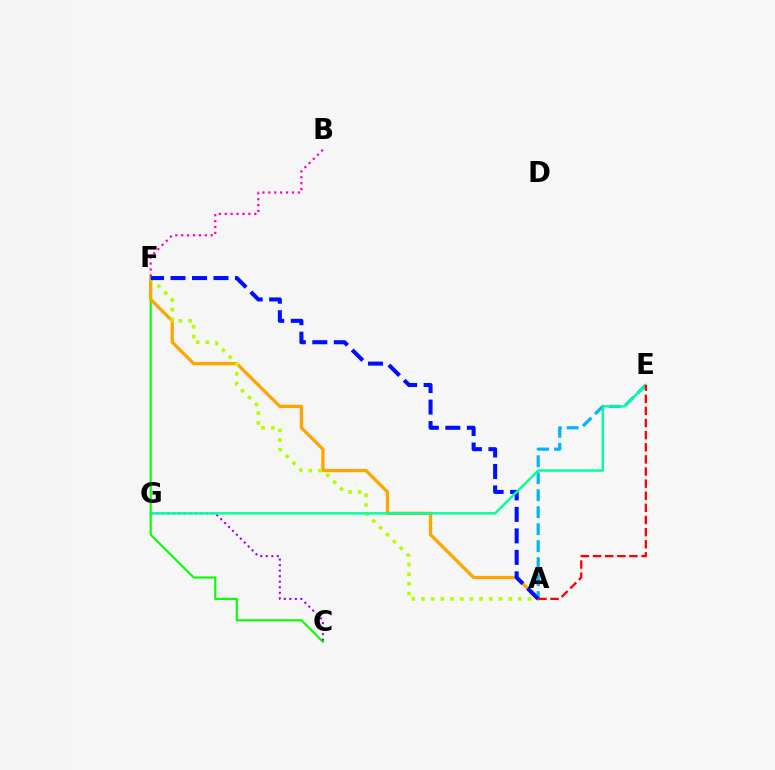{('C', 'F'): [{'color': '#08ff00', 'line_style': 'solid', 'thickness': 1.54}], ('A', 'E'): [{'color': '#00b5ff', 'line_style': 'dashed', 'thickness': 2.31}, {'color': '#ff0000', 'line_style': 'dashed', 'thickness': 1.65}], ('B', 'F'): [{'color': '#ff00bd', 'line_style': 'dotted', 'thickness': 1.6}], ('A', 'F'): [{'color': '#ffa500', 'line_style': 'solid', 'thickness': 2.36}, {'color': '#b3ff00', 'line_style': 'dotted', 'thickness': 2.63}, {'color': '#0010ff', 'line_style': 'dashed', 'thickness': 2.92}], ('C', 'G'): [{'color': '#9b00ff', 'line_style': 'dotted', 'thickness': 1.5}], ('E', 'G'): [{'color': '#00ff9d', 'line_style': 'solid', 'thickness': 1.75}]}